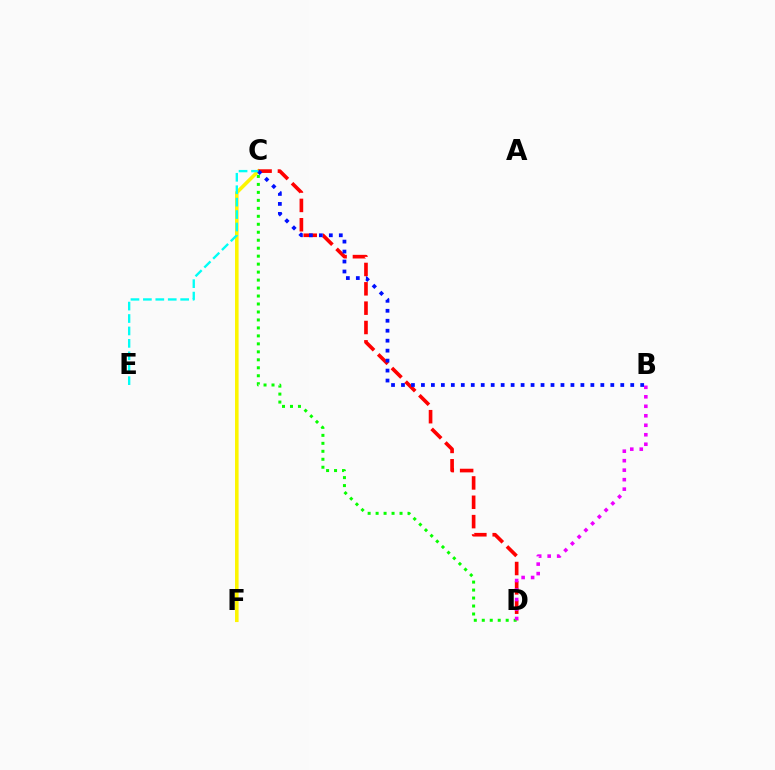{('C', 'F'): [{'color': '#fcf500', 'line_style': 'solid', 'thickness': 2.57}], ('C', 'D'): [{'color': '#ff0000', 'line_style': 'dashed', 'thickness': 2.63}, {'color': '#08ff00', 'line_style': 'dotted', 'thickness': 2.17}], ('B', 'C'): [{'color': '#0010ff', 'line_style': 'dotted', 'thickness': 2.71}], ('C', 'E'): [{'color': '#00fff6', 'line_style': 'dashed', 'thickness': 1.69}], ('B', 'D'): [{'color': '#ee00ff', 'line_style': 'dotted', 'thickness': 2.58}]}